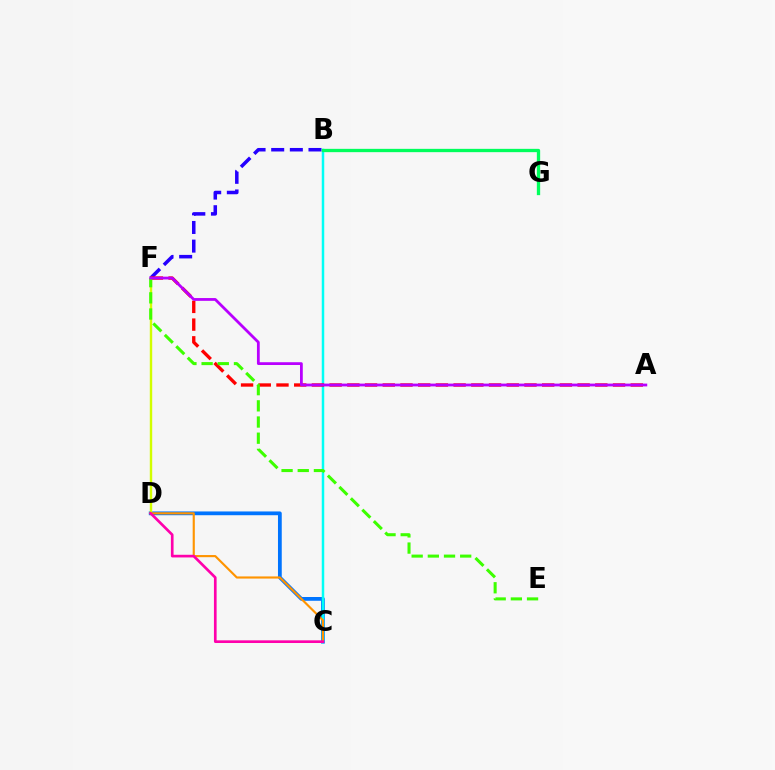{('C', 'D'): [{'color': '#0074ff', 'line_style': 'solid', 'thickness': 2.71}, {'color': '#ff9400', 'line_style': 'solid', 'thickness': 1.55}, {'color': '#ff00ac', 'line_style': 'solid', 'thickness': 1.92}], ('B', 'C'): [{'color': '#00fff6', 'line_style': 'solid', 'thickness': 1.79}], ('B', 'F'): [{'color': '#2500ff', 'line_style': 'dashed', 'thickness': 2.53}], ('D', 'F'): [{'color': '#d1ff00', 'line_style': 'solid', 'thickness': 1.73}], ('A', 'F'): [{'color': '#ff0000', 'line_style': 'dashed', 'thickness': 2.41}, {'color': '#b900ff', 'line_style': 'solid', 'thickness': 2.01}], ('E', 'F'): [{'color': '#3dff00', 'line_style': 'dashed', 'thickness': 2.2}], ('B', 'G'): [{'color': '#00ff5c', 'line_style': 'solid', 'thickness': 2.38}]}